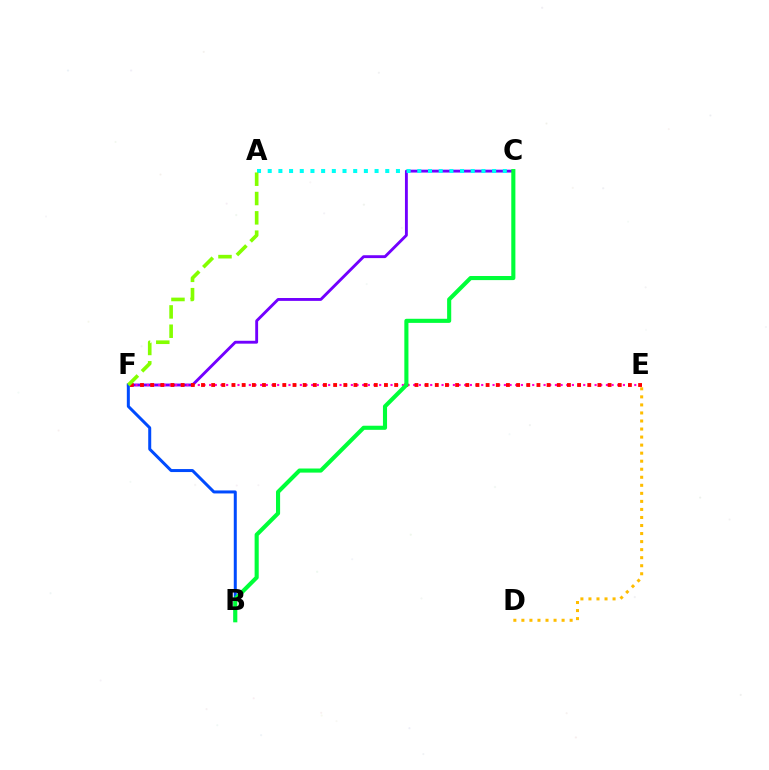{('C', 'F'): [{'color': '#7200ff', 'line_style': 'solid', 'thickness': 2.07}], ('E', 'F'): [{'color': '#ff00cf', 'line_style': 'dotted', 'thickness': 1.54}, {'color': '#ff0000', 'line_style': 'dotted', 'thickness': 2.76}], ('A', 'C'): [{'color': '#00fff6', 'line_style': 'dotted', 'thickness': 2.9}], ('D', 'E'): [{'color': '#ffbd00', 'line_style': 'dotted', 'thickness': 2.18}], ('B', 'F'): [{'color': '#004bff', 'line_style': 'solid', 'thickness': 2.16}], ('A', 'F'): [{'color': '#84ff00', 'line_style': 'dashed', 'thickness': 2.62}], ('B', 'C'): [{'color': '#00ff39', 'line_style': 'solid', 'thickness': 2.95}]}